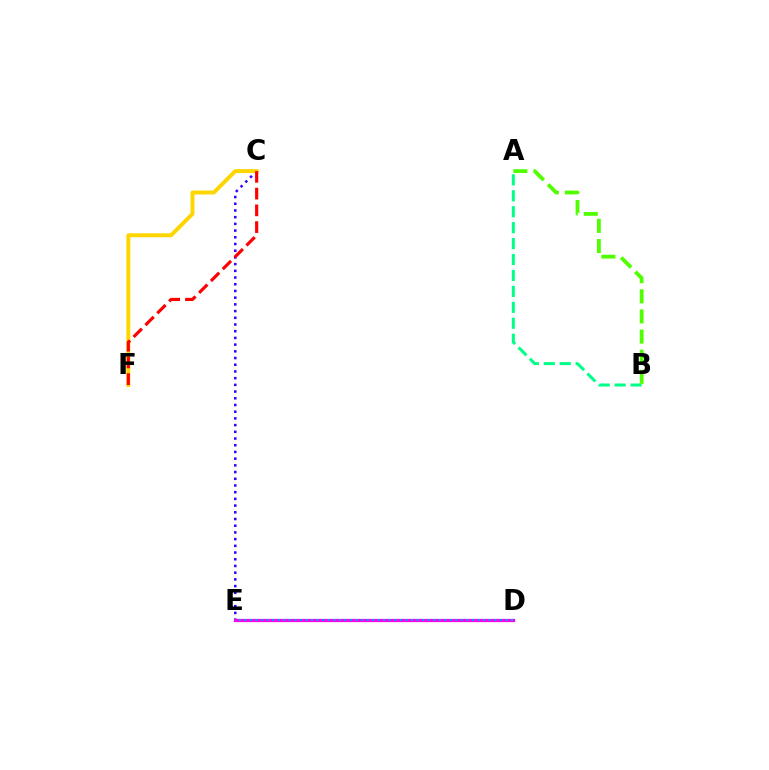{('C', 'E'): [{'color': '#3700ff', 'line_style': 'dotted', 'thickness': 1.82}], ('A', 'B'): [{'color': '#00ff86', 'line_style': 'dashed', 'thickness': 2.17}, {'color': '#4fff00', 'line_style': 'dashed', 'thickness': 2.73}], ('C', 'F'): [{'color': '#ffd500', 'line_style': 'solid', 'thickness': 2.83}, {'color': '#ff0000', 'line_style': 'dashed', 'thickness': 2.28}], ('D', 'E'): [{'color': '#ff00ed', 'line_style': 'solid', 'thickness': 2.33}, {'color': '#009eff', 'line_style': 'dotted', 'thickness': 1.51}]}